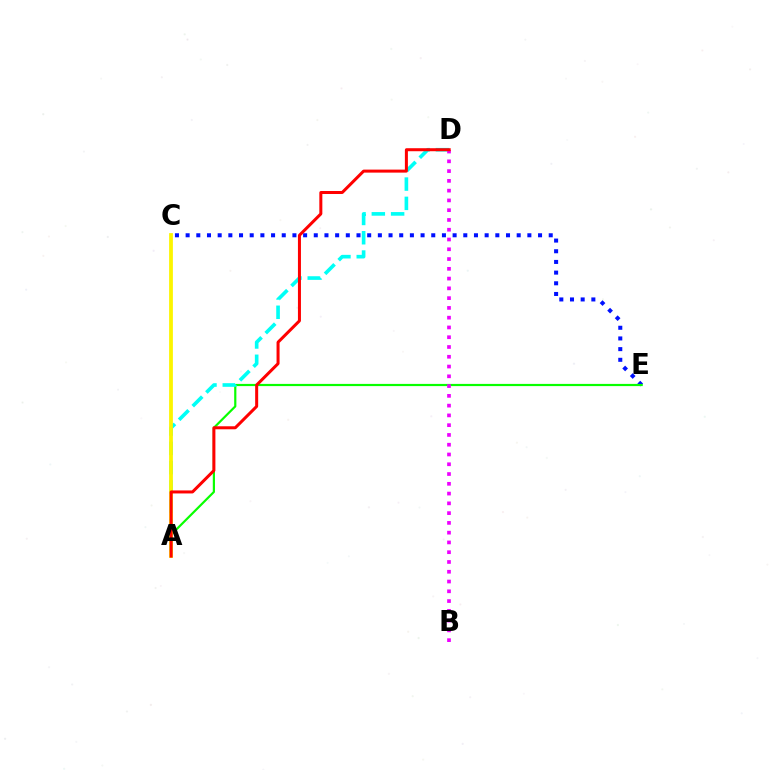{('C', 'E'): [{'color': '#0010ff', 'line_style': 'dotted', 'thickness': 2.9}], ('A', 'E'): [{'color': '#08ff00', 'line_style': 'solid', 'thickness': 1.58}], ('A', 'D'): [{'color': '#00fff6', 'line_style': 'dashed', 'thickness': 2.62}, {'color': '#ff0000', 'line_style': 'solid', 'thickness': 2.17}], ('B', 'D'): [{'color': '#ee00ff', 'line_style': 'dotted', 'thickness': 2.66}], ('A', 'C'): [{'color': '#fcf500', 'line_style': 'solid', 'thickness': 2.72}]}